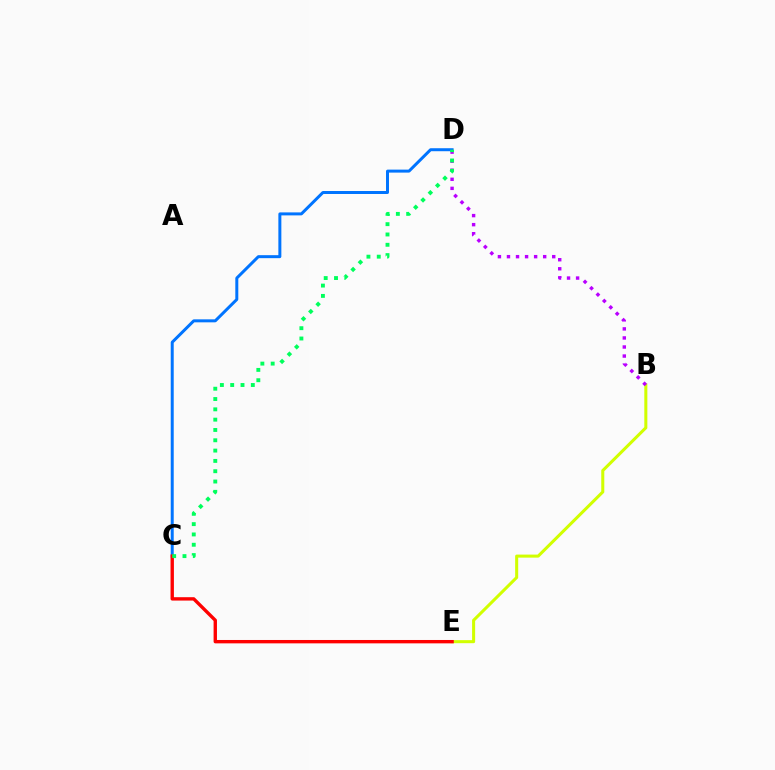{('B', 'E'): [{'color': '#d1ff00', 'line_style': 'solid', 'thickness': 2.19}], ('C', 'D'): [{'color': '#0074ff', 'line_style': 'solid', 'thickness': 2.15}, {'color': '#00ff5c', 'line_style': 'dotted', 'thickness': 2.8}], ('B', 'D'): [{'color': '#b900ff', 'line_style': 'dotted', 'thickness': 2.46}], ('C', 'E'): [{'color': '#ff0000', 'line_style': 'solid', 'thickness': 2.43}]}